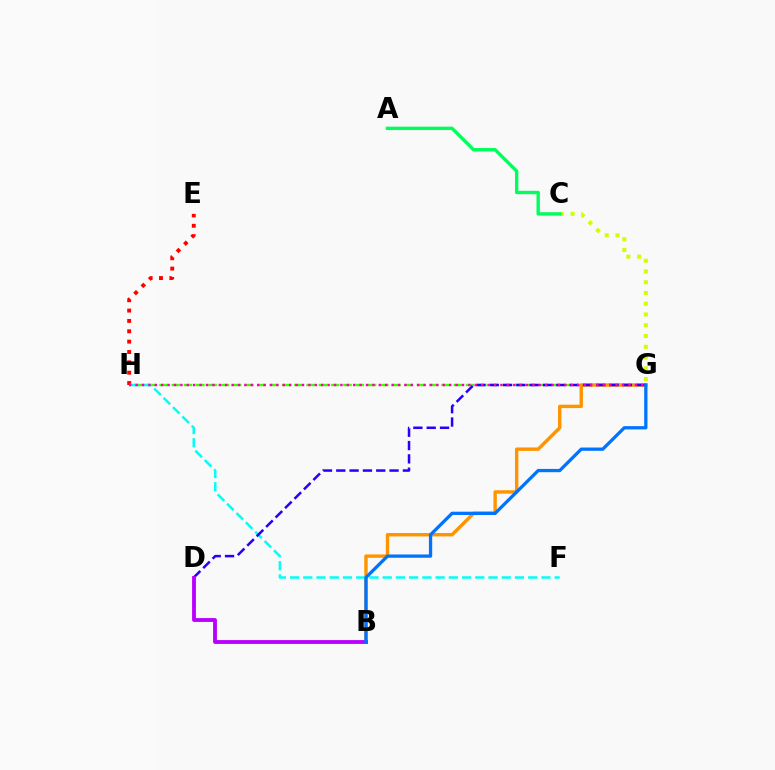{('E', 'H'): [{'color': '#ff0000', 'line_style': 'dotted', 'thickness': 2.81}], ('G', 'H'): [{'color': '#3dff00', 'line_style': 'dashed', 'thickness': 1.67}, {'color': '#ff00ac', 'line_style': 'dotted', 'thickness': 1.74}], ('B', 'G'): [{'color': '#ff9400', 'line_style': 'solid', 'thickness': 2.45}, {'color': '#0074ff', 'line_style': 'solid', 'thickness': 2.36}], ('F', 'H'): [{'color': '#00fff6', 'line_style': 'dashed', 'thickness': 1.8}], ('C', 'G'): [{'color': '#d1ff00', 'line_style': 'dotted', 'thickness': 2.92}], ('D', 'G'): [{'color': '#2500ff', 'line_style': 'dashed', 'thickness': 1.81}], ('B', 'D'): [{'color': '#b900ff', 'line_style': 'solid', 'thickness': 2.77}], ('A', 'C'): [{'color': '#00ff5c', 'line_style': 'solid', 'thickness': 2.43}]}